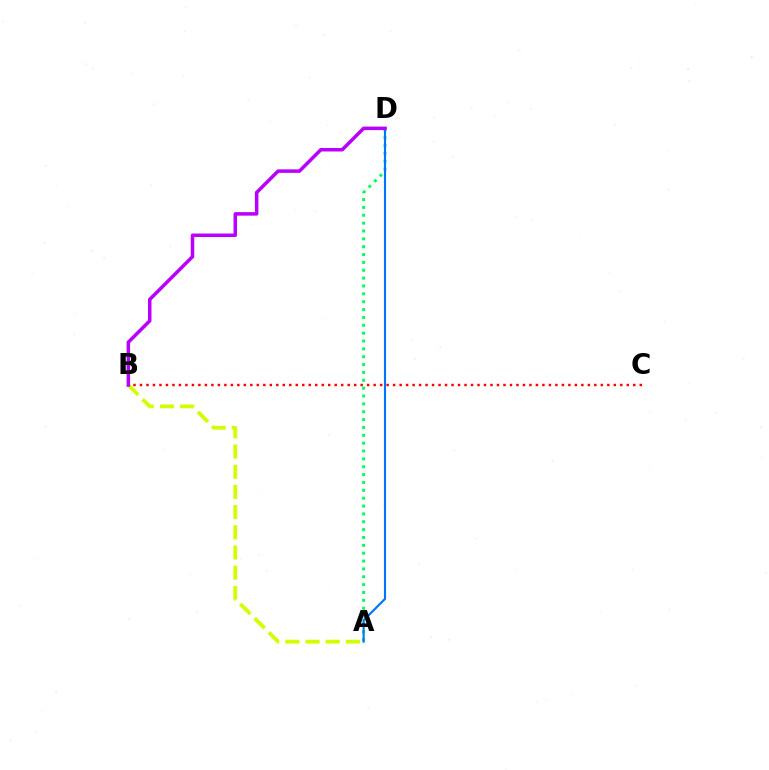{('B', 'C'): [{'color': '#ff0000', 'line_style': 'dotted', 'thickness': 1.76}], ('A', 'B'): [{'color': '#d1ff00', 'line_style': 'dashed', 'thickness': 2.74}], ('A', 'D'): [{'color': '#00ff5c', 'line_style': 'dotted', 'thickness': 2.14}, {'color': '#0074ff', 'line_style': 'solid', 'thickness': 1.53}], ('B', 'D'): [{'color': '#b900ff', 'line_style': 'solid', 'thickness': 2.53}]}